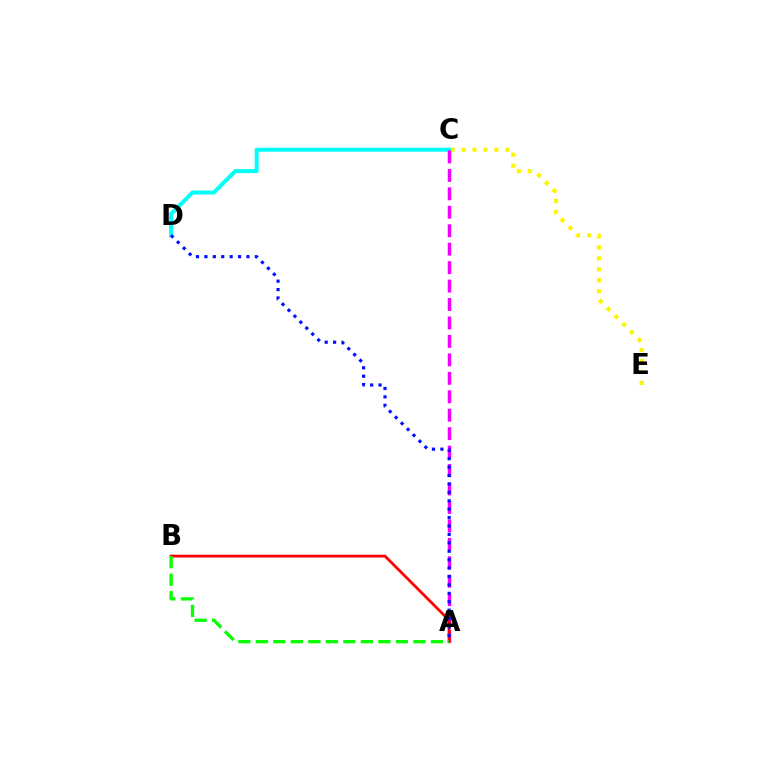{('C', 'E'): [{'color': '#fcf500', 'line_style': 'dotted', 'thickness': 2.97}], ('C', 'D'): [{'color': '#00fff6', 'line_style': 'solid', 'thickness': 2.89}], ('A', 'C'): [{'color': '#ee00ff', 'line_style': 'dashed', 'thickness': 2.51}], ('A', 'B'): [{'color': '#ff0000', 'line_style': 'solid', 'thickness': 2.02}, {'color': '#08ff00', 'line_style': 'dashed', 'thickness': 2.38}], ('A', 'D'): [{'color': '#0010ff', 'line_style': 'dotted', 'thickness': 2.29}]}